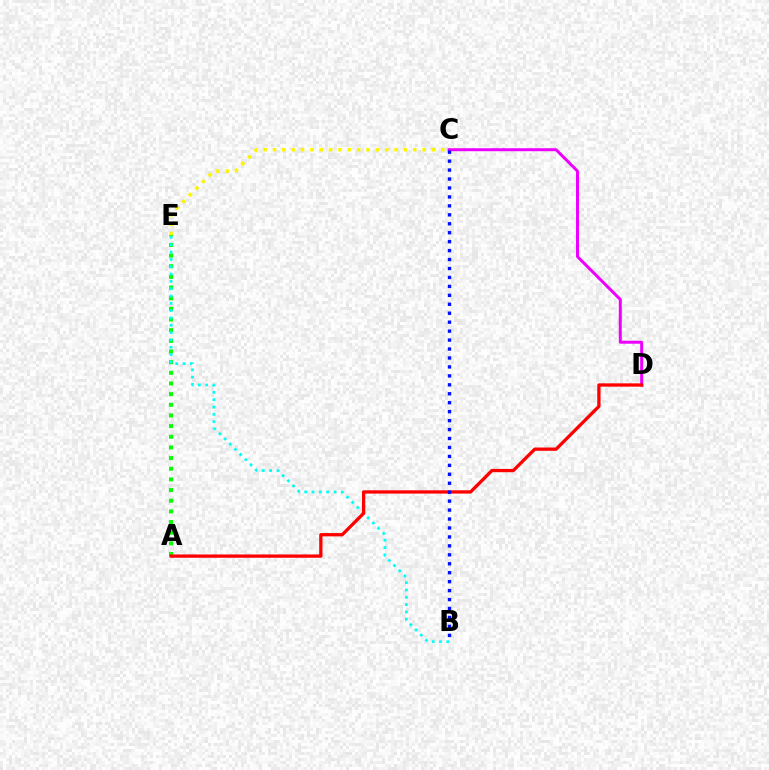{('C', 'D'): [{'color': '#ee00ff', 'line_style': 'solid', 'thickness': 2.15}], ('A', 'E'): [{'color': '#08ff00', 'line_style': 'dotted', 'thickness': 2.9}], ('B', 'E'): [{'color': '#00fff6', 'line_style': 'dotted', 'thickness': 1.99}], ('A', 'D'): [{'color': '#ff0000', 'line_style': 'solid', 'thickness': 2.37}], ('B', 'C'): [{'color': '#0010ff', 'line_style': 'dotted', 'thickness': 2.43}], ('C', 'E'): [{'color': '#fcf500', 'line_style': 'dotted', 'thickness': 2.54}]}